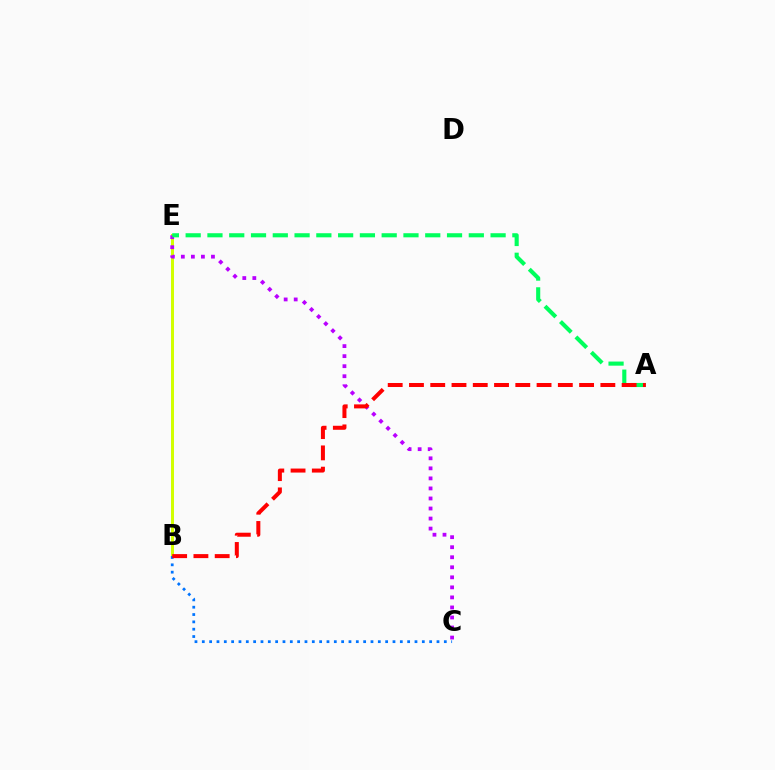{('B', 'E'): [{'color': '#d1ff00', 'line_style': 'solid', 'thickness': 2.14}], ('C', 'E'): [{'color': '#b900ff', 'line_style': 'dotted', 'thickness': 2.73}], ('A', 'E'): [{'color': '#00ff5c', 'line_style': 'dashed', 'thickness': 2.96}], ('B', 'C'): [{'color': '#0074ff', 'line_style': 'dotted', 'thickness': 1.99}], ('A', 'B'): [{'color': '#ff0000', 'line_style': 'dashed', 'thickness': 2.89}]}